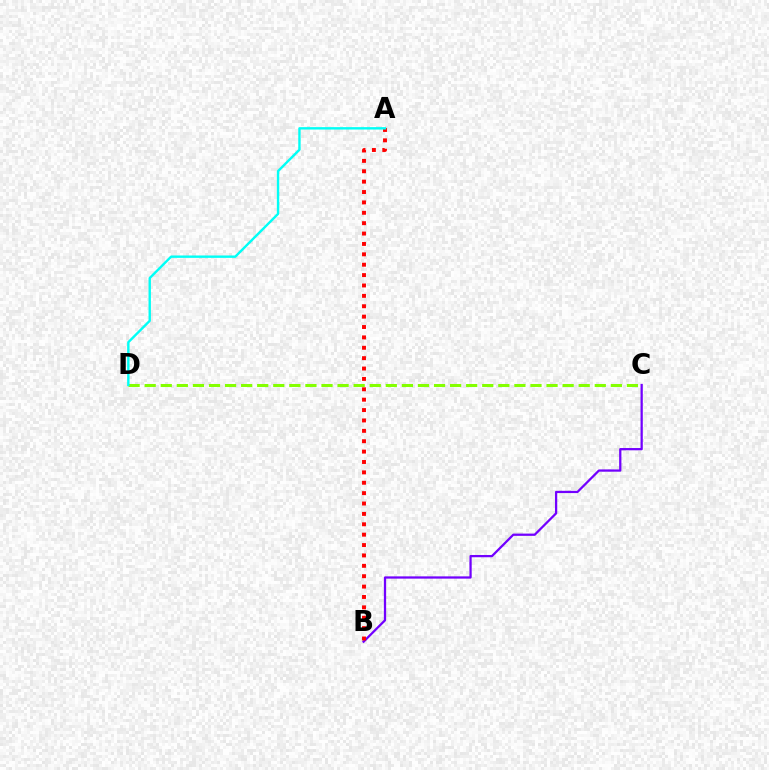{('B', 'C'): [{'color': '#7200ff', 'line_style': 'solid', 'thickness': 1.63}], ('A', 'B'): [{'color': '#ff0000', 'line_style': 'dotted', 'thickness': 2.82}], ('C', 'D'): [{'color': '#84ff00', 'line_style': 'dashed', 'thickness': 2.18}], ('A', 'D'): [{'color': '#00fff6', 'line_style': 'solid', 'thickness': 1.72}]}